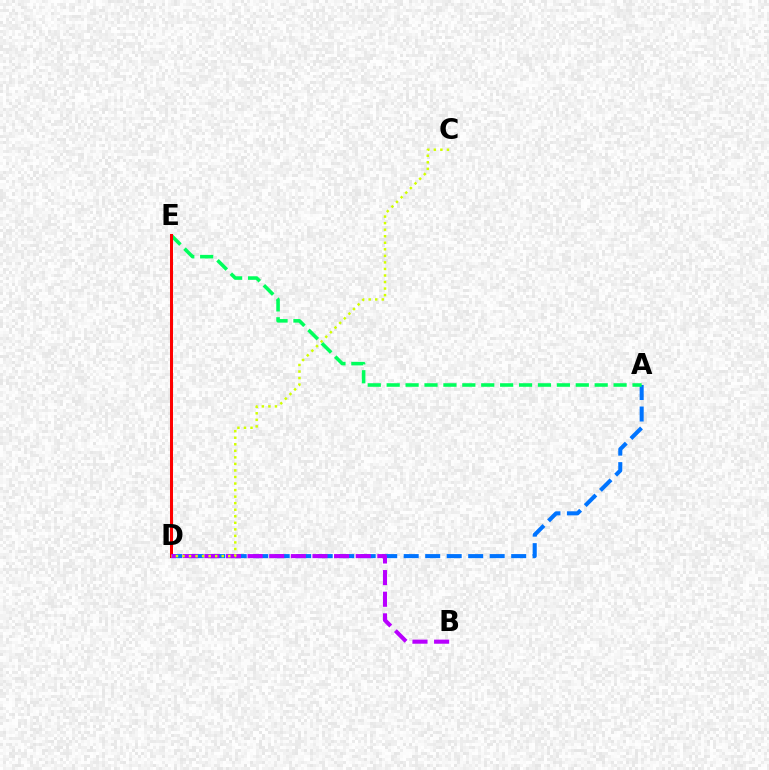{('A', 'D'): [{'color': '#0074ff', 'line_style': 'dashed', 'thickness': 2.92}], ('A', 'E'): [{'color': '#00ff5c', 'line_style': 'dashed', 'thickness': 2.57}], ('D', 'E'): [{'color': '#ff0000', 'line_style': 'solid', 'thickness': 2.18}], ('B', 'D'): [{'color': '#b900ff', 'line_style': 'dashed', 'thickness': 2.94}], ('C', 'D'): [{'color': '#d1ff00', 'line_style': 'dotted', 'thickness': 1.78}]}